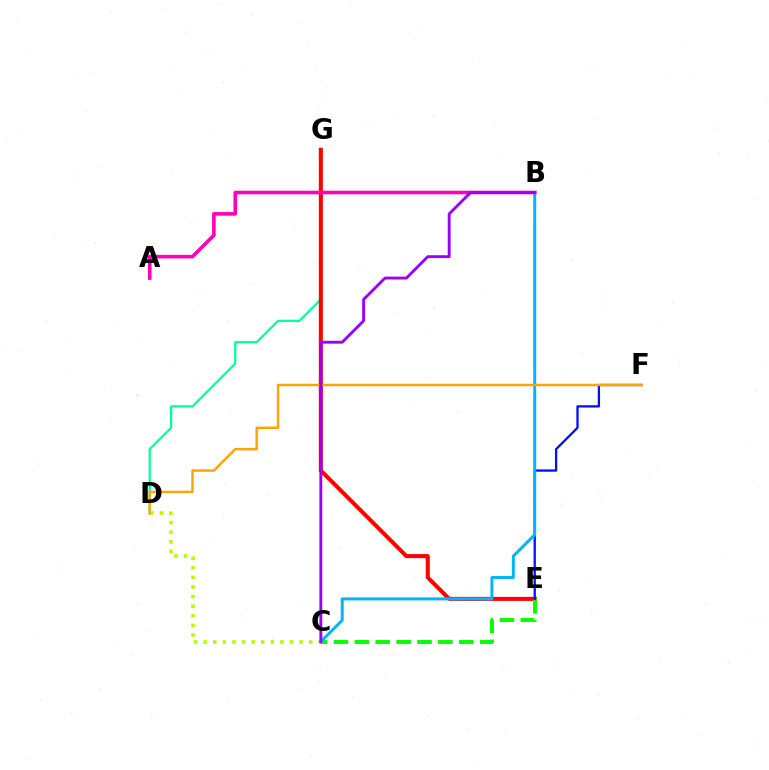{('D', 'G'): [{'color': '#00ff9d', 'line_style': 'solid', 'thickness': 1.61}], ('E', 'G'): [{'color': '#ff0000', 'line_style': 'solid', 'thickness': 2.91}], ('C', 'E'): [{'color': '#08ff00', 'line_style': 'dashed', 'thickness': 2.84}], ('E', 'F'): [{'color': '#0010ff', 'line_style': 'solid', 'thickness': 1.65}], ('C', 'D'): [{'color': '#b3ff00', 'line_style': 'dotted', 'thickness': 2.61}], ('B', 'C'): [{'color': '#00b5ff', 'line_style': 'solid', 'thickness': 2.13}, {'color': '#9b00ff', 'line_style': 'solid', 'thickness': 2.08}], ('D', 'F'): [{'color': '#ffa500', 'line_style': 'solid', 'thickness': 1.77}], ('A', 'B'): [{'color': '#ff00bd', 'line_style': 'solid', 'thickness': 2.59}]}